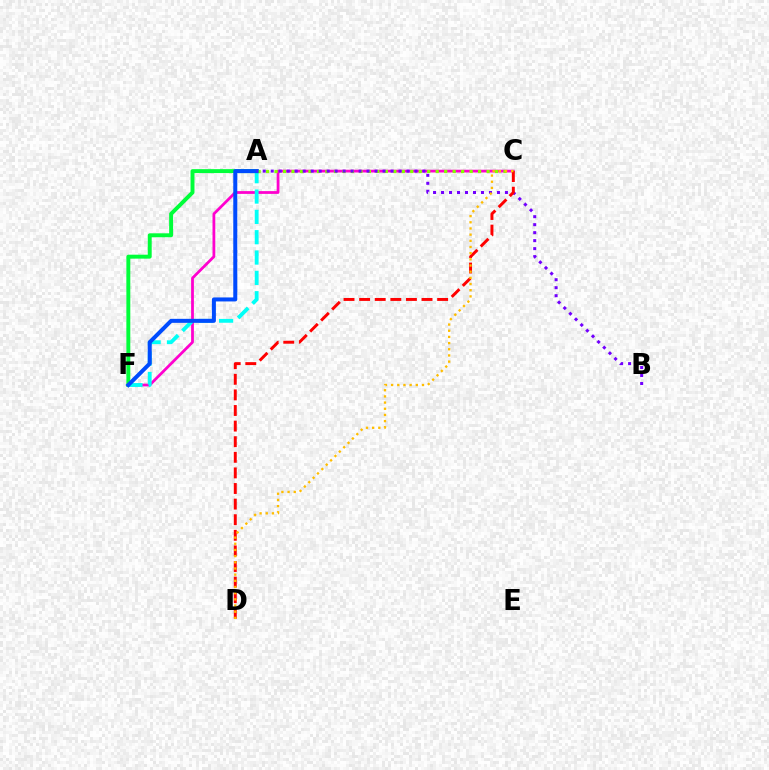{('A', 'F'): [{'color': '#00ff39', 'line_style': 'solid', 'thickness': 2.83}, {'color': '#00fff6', 'line_style': 'dashed', 'thickness': 2.76}, {'color': '#004bff', 'line_style': 'solid', 'thickness': 2.88}], ('C', 'F'): [{'color': '#ff00cf', 'line_style': 'solid', 'thickness': 1.99}], ('A', 'C'): [{'color': '#84ff00', 'line_style': 'dotted', 'thickness': 2.3}], ('A', 'B'): [{'color': '#7200ff', 'line_style': 'dotted', 'thickness': 2.17}], ('C', 'D'): [{'color': '#ff0000', 'line_style': 'dashed', 'thickness': 2.12}, {'color': '#ffbd00', 'line_style': 'dotted', 'thickness': 1.68}]}